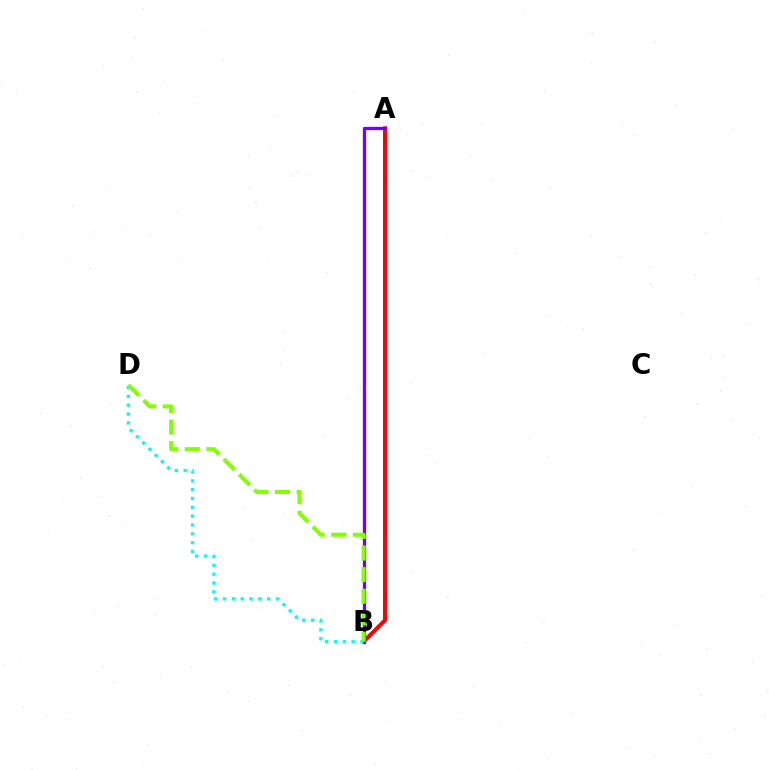{('A', 'B'): [{'color': '#ff0000', 'line_style': 'solid', 'thickness': 2.85}, {'color': '#7200ff', 'line_style': 'solid', 'thickness': 2.37}], ('B', 'D'): [{'color': '#00fff6', 'line_style': 'dotted', 'thickness': 2.4}, {'color': '#84ff00', 'line_style': 'dashed', 'thickness': 2.93}]}